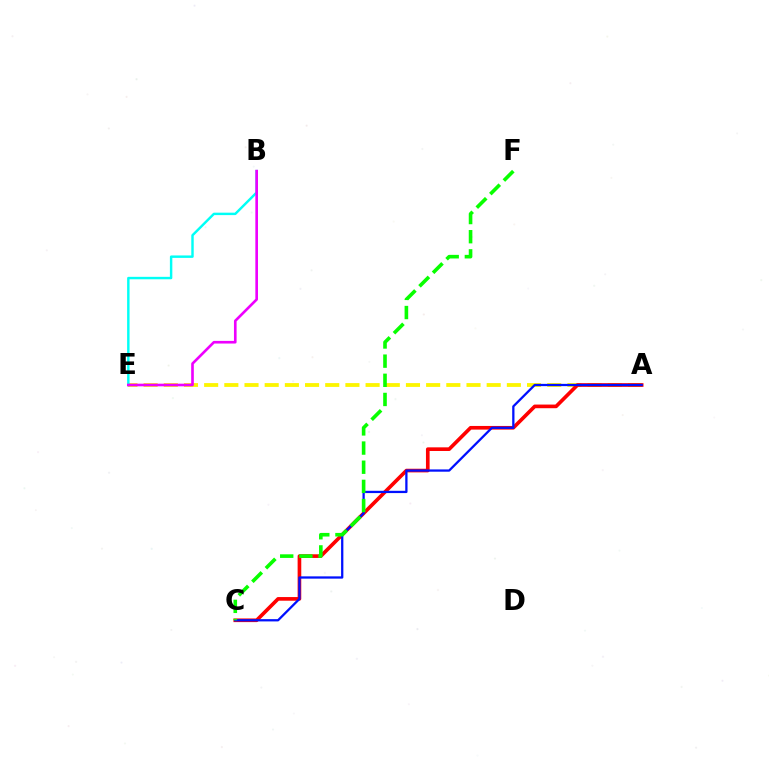{('A', 'E'): [{'color': '#fcf500', 'line_style': 'dashed', 'thickness': 2.74}], ('B', 'E'): [{'color': '#00fff6', 'line_style': 'solid', 'thickness': 1.76}, {'color': '#ee00ff', 'line_style': 'solid', 'thickness': 1.9}], ('A', 'C'): [{'color': '#ff0000', 'line_style': 'solid', 'thickness': 2.63}, {'color': '#0010ff', 'line_style': 'solid', 'thickness': 1.64}], ('C', 'F'): [{'color': '#08ff00', 'line_style': 'dashed', 'thickness': 2.6}]}